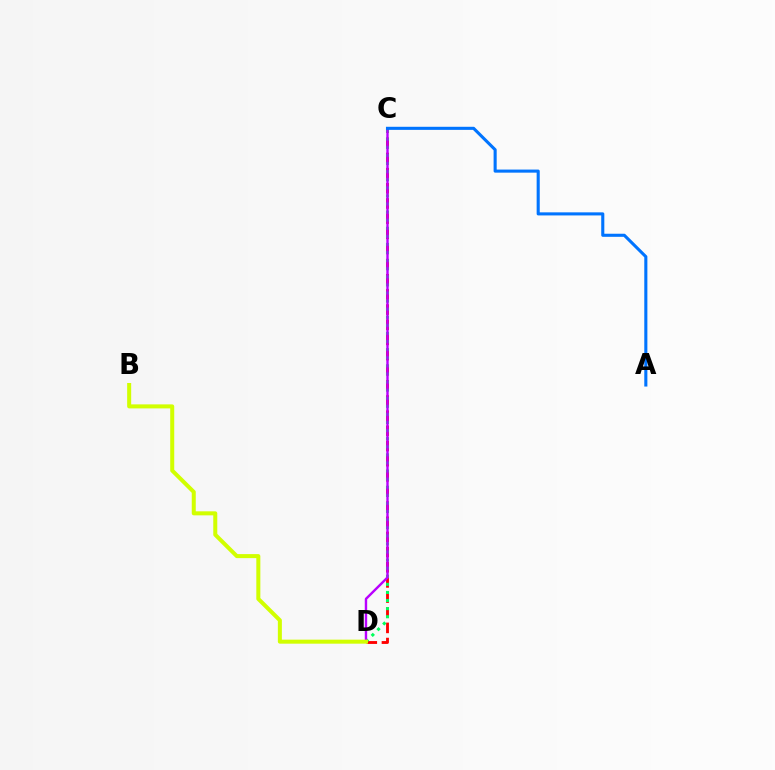{('C', 'D'): [{'color': '#ff0000', 'line_style': 'dashed', 'thickness': 2.06}, {'color': '#00ff5c', 'line_style': 'dotted', 'thickness': 2.2}, {'color': '#b900ff', 'line_style': 'solid', 'thickness': 1.74}], ('B', 'D'): [{'color': '#d1ff00', 'line_style': 'solid', 'thickness': 2.89}], ('A', 'C'): [{'color': '#0074ff', 'line_style': 'solid', 'thickness': 2.22}]}